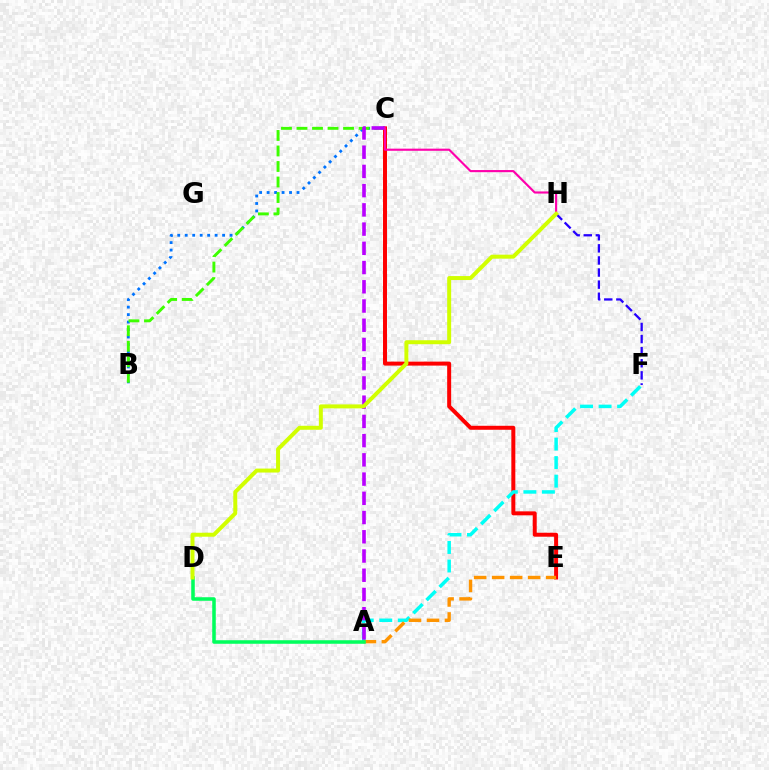{('B', 'C'): [{'color': '#0074ff', 'line_style': 'dotted', 'thickness': 2.03}, {'color': '#3dff00', 'line_style': 'dashed', 'thickness': 2.11}], ('C', 'E'): [{'color': '#ff0000', 'line_style': 'solid', 'thickness': 2.87}], ('A', 'F'): [{'color': '#00fff6', 'line_style': 'dashed', 'thickness': 2.52}], ('A', 'C'): [{'color': '#b900ff', 'line_style': 'dashed', 'thickness': 2.61}], ('F', 'H'): [{'color': '#2500ff', 'line_style': 'dashed', 'thickness': 1.64}], ('A', 'E'): [{'color': '#ff9400', 'line_style': 'dashed', 'thickness': 2.44}], ('C', 'H'): [{'color': '#ff00ac', 'line_style': 'solid', 'thickness': 1.54}], ('A', 'D'): [{'color': '#00ff5c', 'line_style': 'solid', 'thickness': 2.55}], ('D', 'H'): [{'color': '#d1ff00', 'line_style': 'solid', 'thickness': 2.86}]}